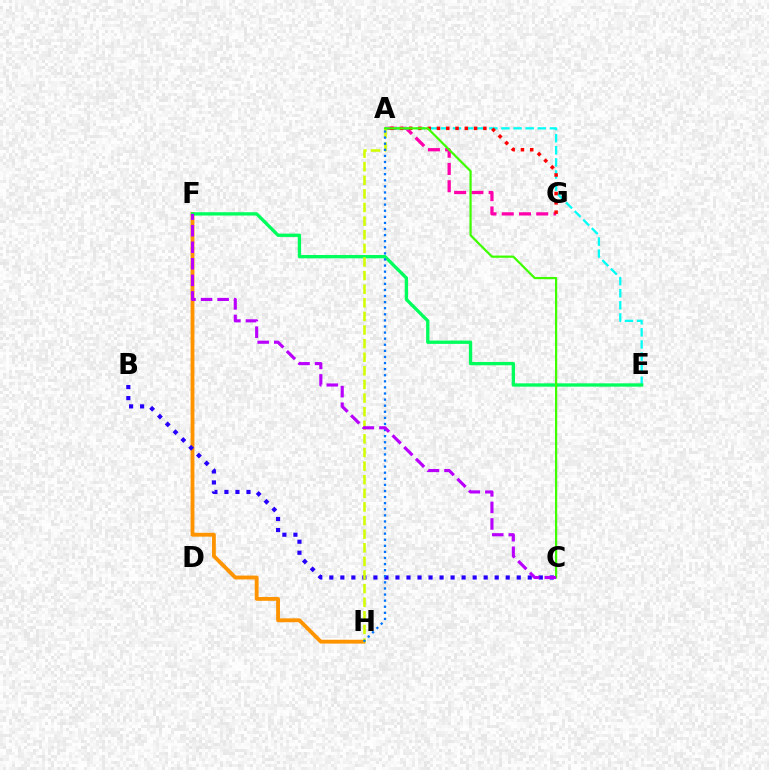{('A', 'G'): [{'color': '#ff00ac', 'line_style': 'dashed', 'thickness': 2.34}, {'color': '#ff0000', 'line_style': 'dotted', 'thickness': 2.52}], ('A', 'E'): [{'color': '#00fff6', 'line_style': 'dashed', 'thickness': 1.64}], ('F', 'H'): [{'color': '#ff9400', 'line_style': 'solid', 'thickness': 2.77}], ('E', 'F'): [{'color': '#00ff5c', 'line_style': 'solid', 'thickness': 2.4}], ('B', 'C'): [{'color': '#2500ff', 'line_style': 'dotted', 'thickness': 3.0}], ('A', 'H'): [{'color': '#d1ff00', 'line_style': 'dashed', 'thickness': 1.85}, {'color': '#0074ff', 'line_style': 'dotted', 'thickness': 1.66}], ('A', 'C'): [{'color': '#3dff00', 'line_style': 'solid', 'thickness': 1.6}], ('C', 'F'): [{'color': '#b900ff', 'line_style': 'dashed', 'thickness': 2.25}]}